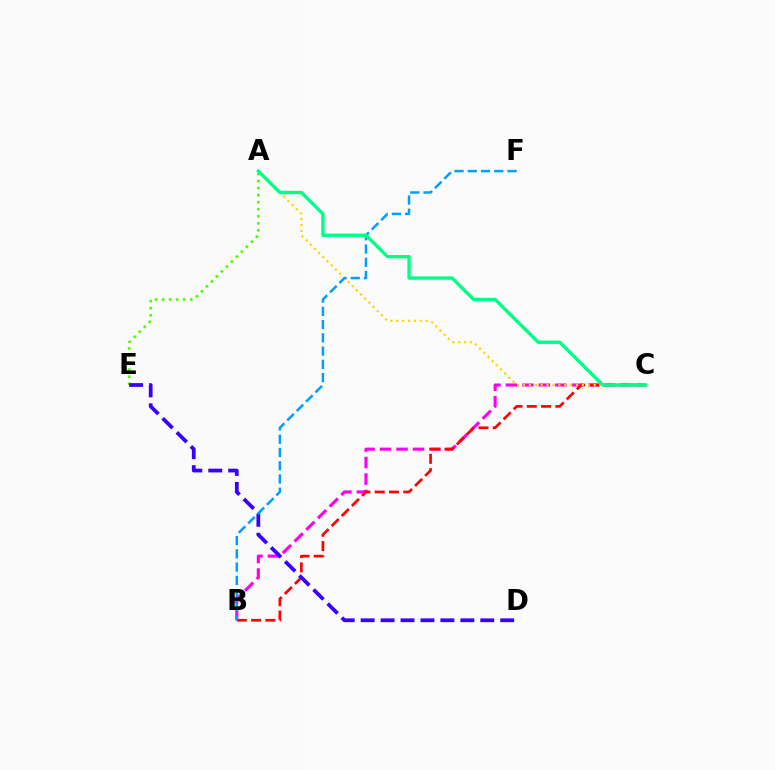{('B', 'C'): [{'color': '#ff00ed', 'line_style': 'dashed', 'thickness': 2.24}, {'color': '#ff0000', 'line_style': 'dashed', 'thickness': 1.94}], ('A', 'E'): [{'color': '#4fff00', 'line_style': 'dotted', 'thickness': 1.91}], ('D', 'E'): [{'color': '#3700ff', 'line_style': 'dashed', 'thickness': 2.71}], ('A', 'C'): [{'color': '#ffd500', 'line_style': 'dotted', 'thickness': 1.6}, {'color': '#00ff86', 'line_style': 'solid', 'thickness': 2.41}], ('B', 'F'): [{'color': '#009eff', 'line_style': 'dashed', 'thickness': 1.8}]}